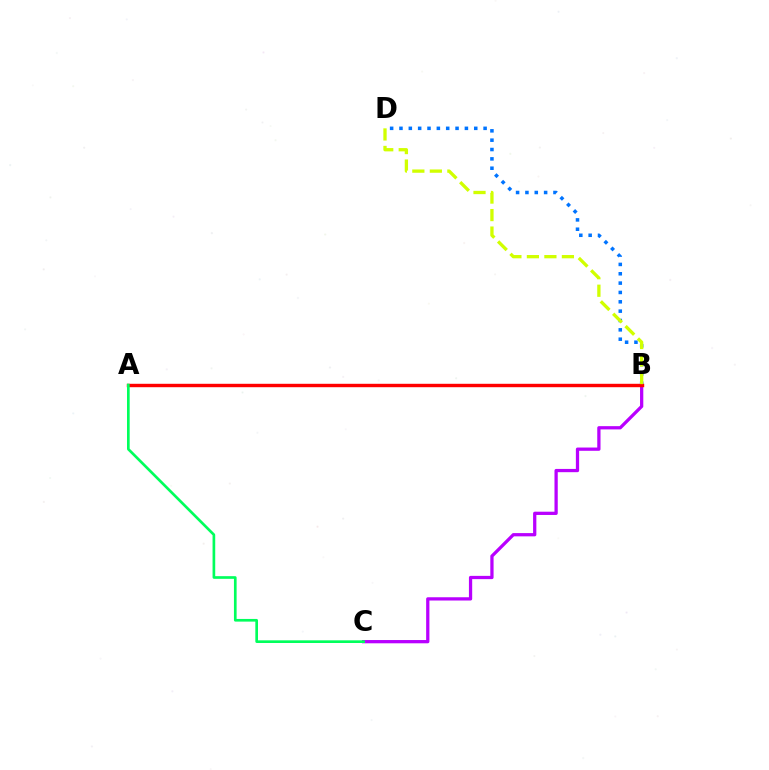{('B', 'D'): [{'color': '#0074ff', 'line_style': 'dotted', 'thickness': 2.54}, {'color': '#d1ff00', 'line_style': 'dashed', 'thickness': 2.38}], ('B', 'C'): [{'color': '#b900ff', 'line_style': 'solid', 'thickness': 2.35}], ('A', 'B'): [{'color': '#ff0000', 'line_style': 'solid', 'thickness': 2.46}], ('A', 'C'): [{'color': '#00ff5c', 'line_style': 'solid', 'thickness': 1.92}]}